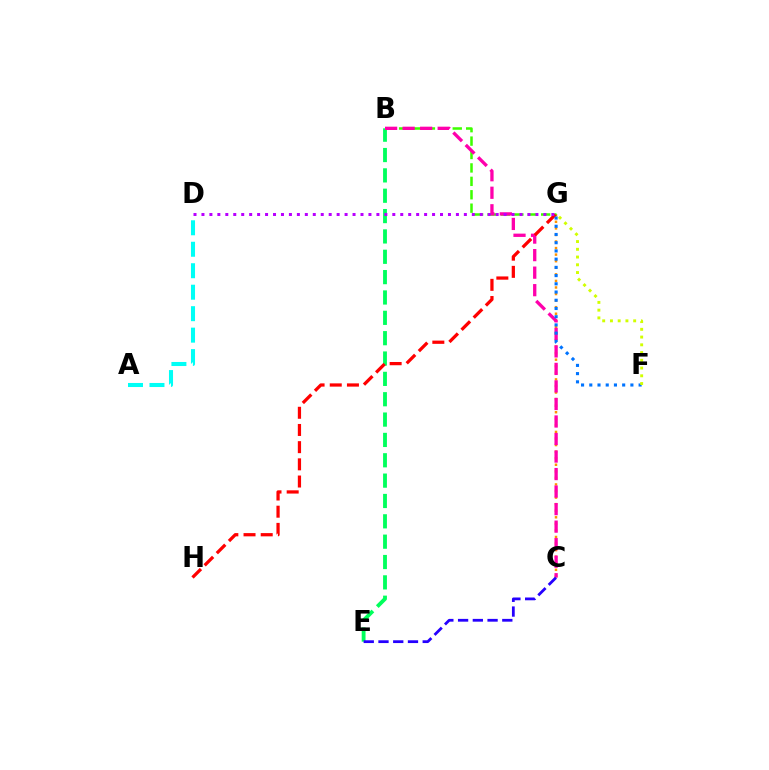{('A', 'D'): [{'color': '#00fff6', 'line_style': 'dashed', 'thickness': 2.92}], ('C', 'G'): [{'color': '#ff9400', 'line_style': 'dotted', 'thickness': 1.78}], ('B', 'G'): [{'color': '#3dff00', 'line_style': 'dashed', 'thickness': 1.82}], ('B', 'E'): [{'color': '#00ff5c', 'line_style': 'dashed', 'thickness': 2.76}], ('B', 'C'): [{'color': '#ff00ac', 'line_style': 'dashed', 'thickness': 2.38}], ('G', 'H'): [{'color': '#ff0000', 'line_style': 'dashed', 'thickness': 2.33}], ('F', 'G'): [{'color': '#0074ff', 'line_style': 'dotted', 'thickness': 2.23}, {'color': '#d1ff00', 'line_style': 'dotted', 'thickness': 2.1}], ('D', 'G'): [{'color': '#b900ff', 'line_style': 'dotted', 'thickness': 2.16}], ('C', 'E'): [{'color': '#2500ff', 'line_style': 'dashed', 'thickness': 2.0}]}